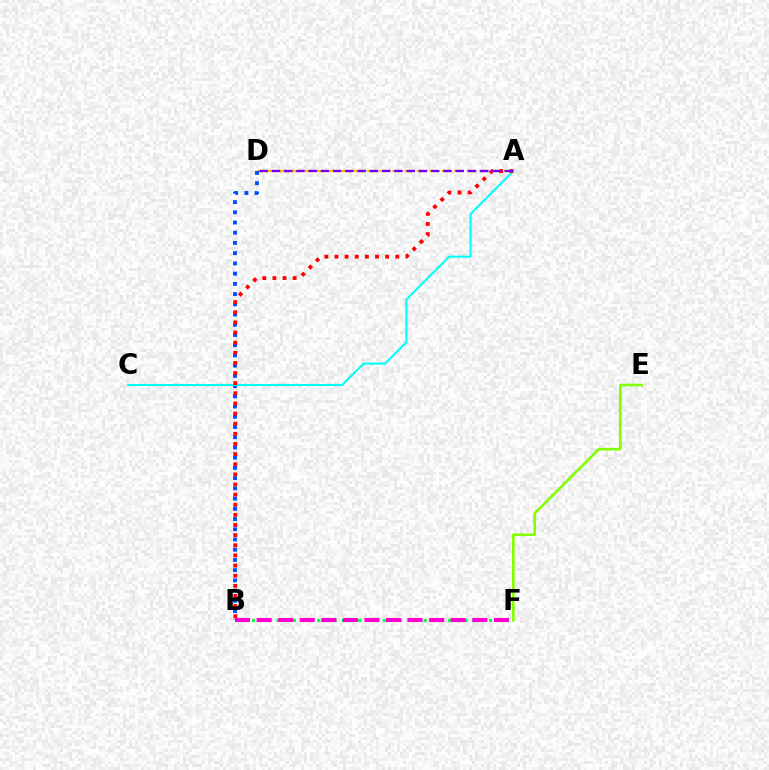{('A', 'D'): [{'color': '#ffbd00', 'line_style': 'dashed', 'thickness': 1.7}, {'color': '#7200ff', 'line_style': 'dashed', 'thickness': 1.66}], ('B', 'D'): [{'color': '#004bff', 'line_style': 'dotted', 'thickness': 2.78}], ('B', 'F'): [{'color': '#00ff39', 'line_style': 'dotted', 'thickness': 2.22}, {'color': '#ff00cf', 'line_style': 'dashed', 'thickness': 2.93}], ('E', 'F'): [{'color': '#84ff00', 'line_style': 'solid', 'thickness': 1.89}], ('A', 'C'): [{'color': '#00fff6', 'line_style': 'solid', 'thickness': 1.5}], ('A', 'B'): [{'color': '#ff0000', 'line_style': 'dotted', 'thickness': 2.75}]}